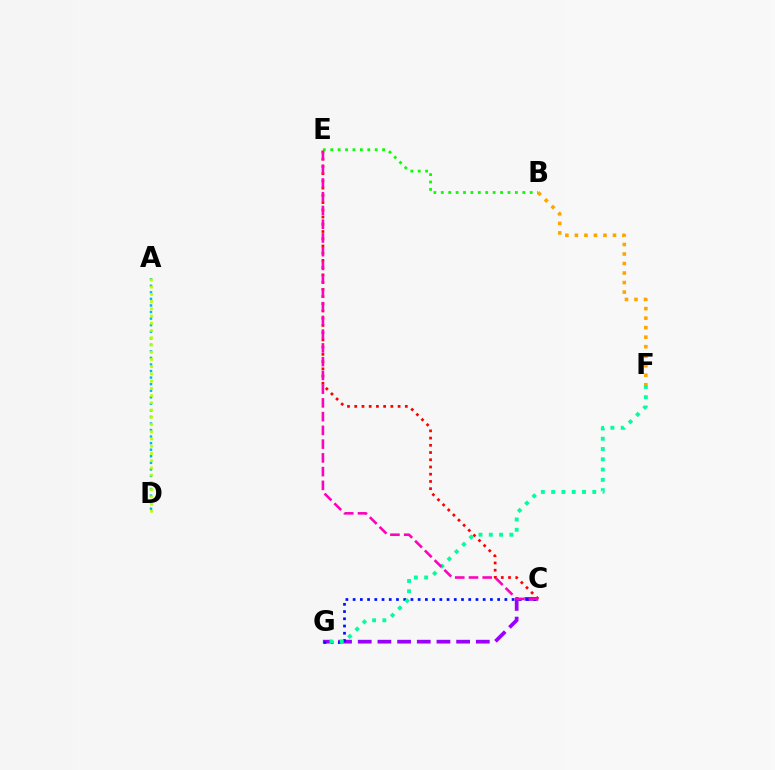{('C', 'G'): [{'color': '#9b00ff', 'line_style': 'dashed', 'thickness': 2.67}, {'color': '#0010ff', 'line_style': 'dotted', 'thickness': 1.96}], ('A', 'D'): [{'color': '#00b5ff', 'line_style': 'dotted', 'thickness': 1.78}, {'color': '#b3ff00', 'line_style': 'dotted', 'thickness': 1.97}], ('B', 'F'): [{'color': '#ffa500', 'line_style': 'dotted', 'thickness': 2.59}], ('C', 'E'): [{'color': '#ff0000', 'line_style': 'dotted', 'thickness': 1.96}, {'color': '#ff00bd', 'line_style': 'dashed', 'thickness': 1.87}], ('F', 'G'): [{'color': '#00ff9d', 'line_style': 'dotted', 'thickness': 2.79}], ('B', 'E'): [{'color': '#08ff00', 'line_style': 'dotted', 'thickness': 2.01}]}